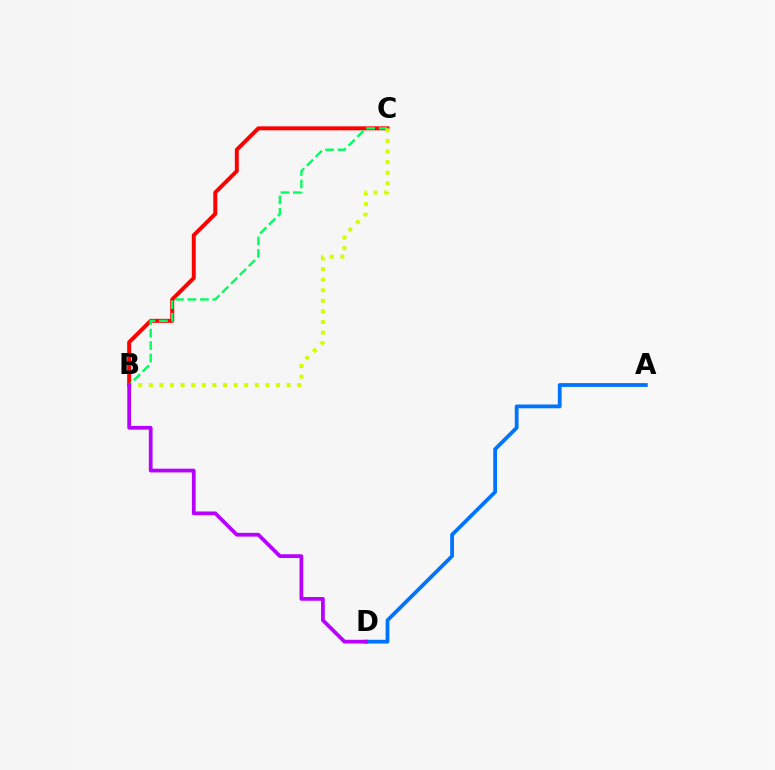{('B', 'C'): [{'color': '#ff0000', 'line_style': 'solid', 'thickness': 2.86}, {'color': '#00ff5c', 'line_style': 'dashed', 'thickness': 1.7}, {'color': '#d1ff00', 'line_style': 'dotted', 'thickness': 2.88}], ('A', 'D'): [{'color': '#0074ff', 'line_style': 'solid', 'thickness': 2.72}], ('B', 'D'): [{'color': '#b900ff', 'line_style': 'solid', 'thickness': 2.69}]}